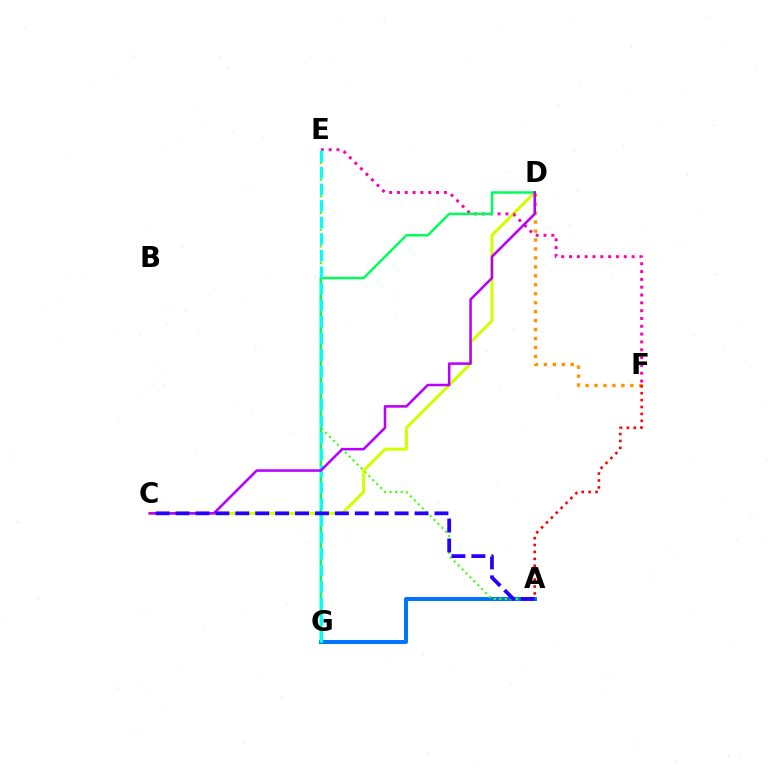{('A', 'G'): [{'color': '#0074ff', 'line_style': 'solid', 'thickness': 2.86}], ('A', 'E'): [{'color': '#3dff00', 'line_style': 'dotted', 'thickness': 1.51}], ('C', 'D'): [{'color': '#d1ff00', 'line_style': 'solid', 'thickness': 2.17}, {'color': '#b900ff', 'line_style': 'solid', 'thickness': 1.83}], ('E', 'F'): [{'color': '#ff00ac', 'line_style': 'dotted', 'thickness': 2.13}], ('D', 'G'): [{'color': '#00ff5c', 'line_style': 'solid', 'thickness': 1.79}], ('E', 'G'): [{'color': '#00fff6', 'line_style': 'dashed', 'thickness': 2.25}], ('D', 'F'): [{'color': '#ff9400', 'line_style': 'dotted', 'thickness': 2.43}], ('A', 'F'): [{'color': '#ff0000', 'line_style': 'dotted', 'thickness': 1.88}], ('A', 'C'): [{'color': '#2500ff', 'line_style': 'dashed', 'thickness': 2.71}]}